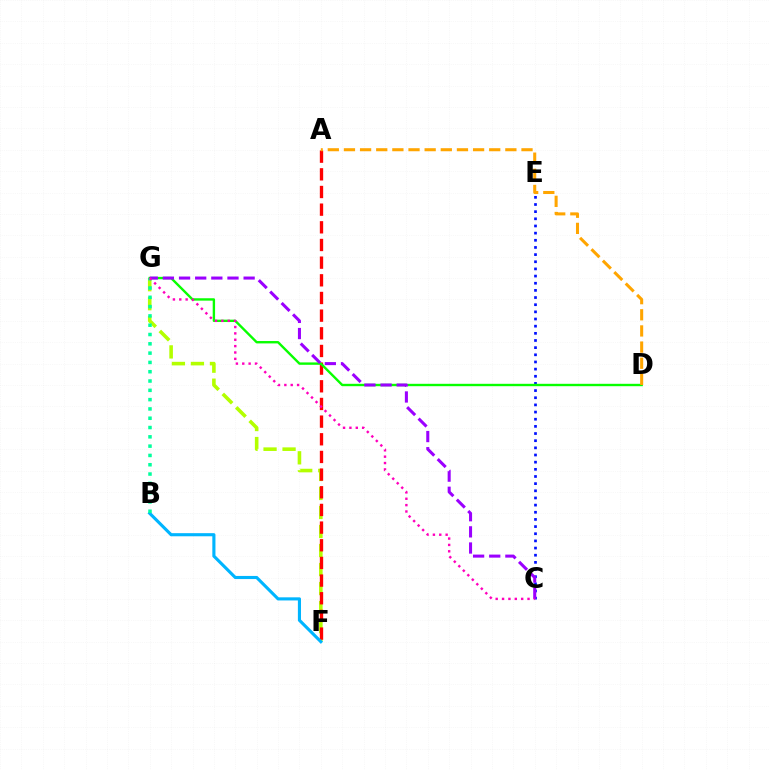{('F', 'G'): [{'color': '#b3ff00', 'line_style': 'dashed', 'thickness': 2.58}], ('C', 'E'): [{'color': '#0010ff', 'line_style': 'dotted', 'thickness': 1.94}], ('A', 'F'): [{'color': '#ff0000', 'line_style': 'dashed', 'thickness': 2.4}], ('B', 'F'): [{'color': '#00b5ff', 'line_style': 'solid', 'thickness': 2.25}], ('D', 'G'): [{'color': '#08ff00', 'line_style': 'solid', 'thickness': 1.71}], ('B', 'G'): [{'color': '#00ff9d', 'line_style': 'dotted', 'thickness': 2.53}], ('C', 'G'): [{'color': '#9b00ff', 'line_style': 'dashed', 'thickness': 2.19}, {'color': '#ff00bd', 'line_style': 'dotted', 'thickness': 1.73}], ('A', 'D'): [{'color': '#ffa500', 'line_style': 'dashed', 'thickness': 2.19}]}